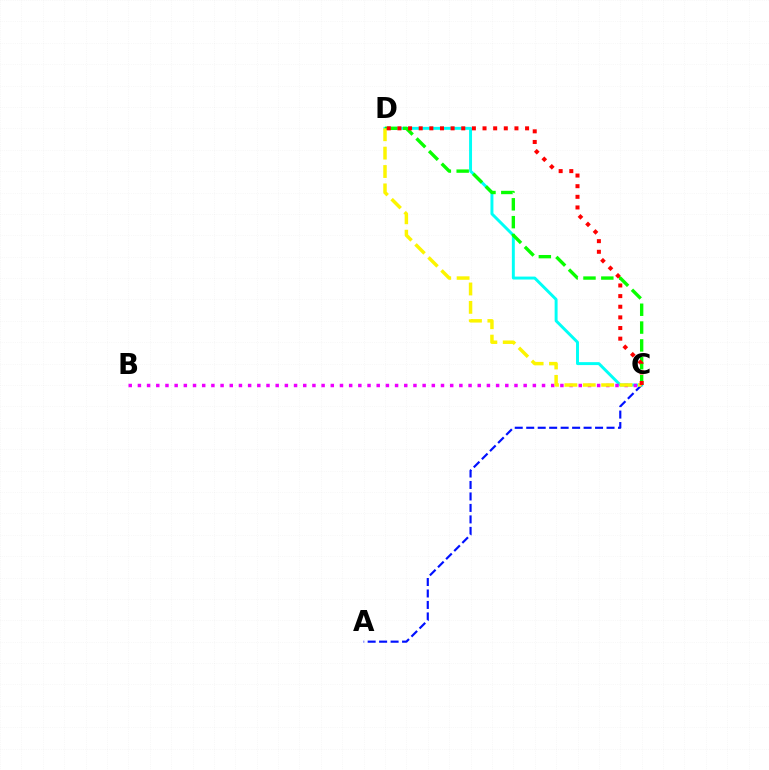{('C', 'D'): [{'color': '#00fff6', 'line_style': 'solid', 'thickness': 2.12}, {'color': '#08ff00', 'line_style': 'dashed', 'thickness': 2.42}, {'color': '#fcf500', 'line_style': 'dashed', 'thickness': 2.5}, {'color': '#ff0000', 'line_style': 'dotted', 'thickness': 2.89}], ('A', 'C'): [{'color': '#0010ff', 'line_style': 'dashed', 'thickness': 1.56}], ('B', 'C'): [{'color': '#ee00ff', 'line_style': 'dotted', 'thickness': 2.5}]}